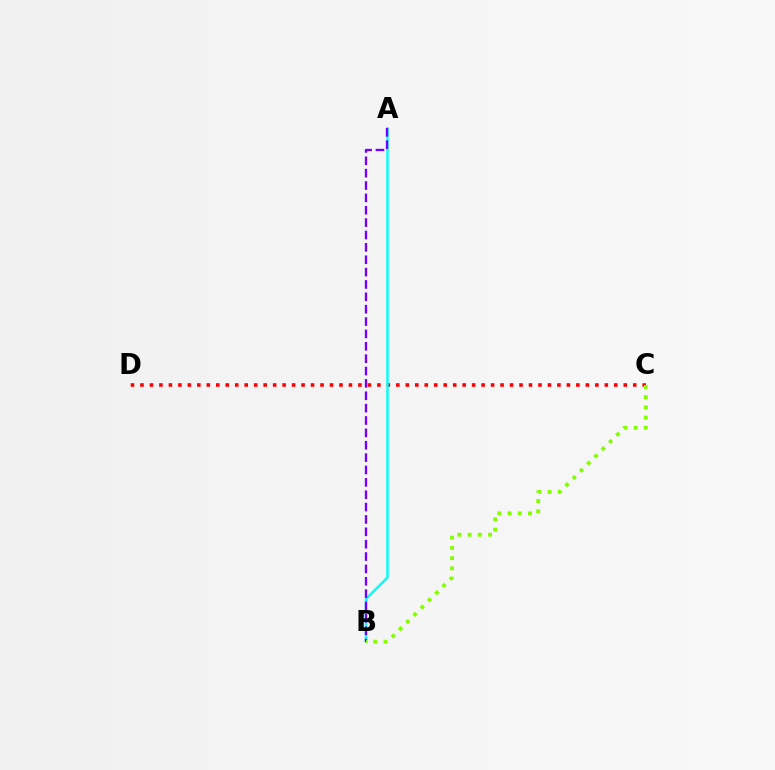{('C', 'D'): [{'color': '#ff0000', 'line_style': 'dotted', 'thickness': 2.57}], ('A', 'B'): [{'color': '#00fff6', 'line_style': 'solid', 'thickness': 1.75}, {'color': '#7200ff', 'line_style': 'dashed', 'thickness': 1.68}], ('B', 'C'): [{'color': '#84ff00', 'line_style': 'dotted', 'thickness': 2.78}]}